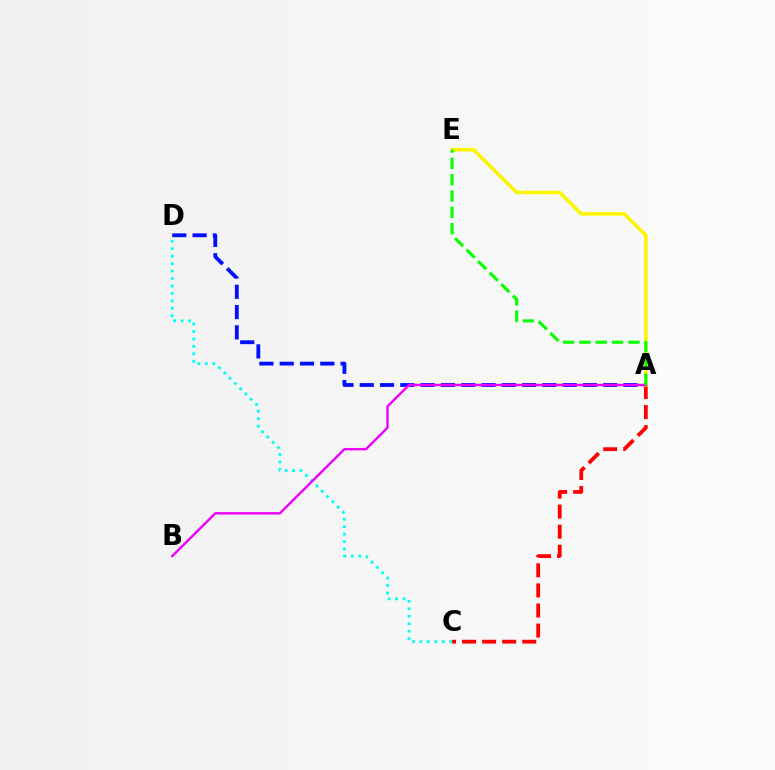{('A', 'C'): [{'color': '#ff0000', 'line_style': 'dashed', 'thickness': 2.73}], ('A', 'D'): [{'color': '#0010ff', 'line_style': 'dashed', 'thickness': 2.76}], ('A', 'E'): [{'color': '#fcf500', 'line_style': 'solid', 'thickness': 2.54}, {'color': '#08ff00', 'line_style': 'dashed', 'thickness': 2.22}], ('C', 'D'): [{'color': '#00fff6', 'line_style': 'dotted', 'thickness': 2.02}], ('A', 'B'): [{'color': '#ee00ff', 'line_style': 'solid', 'thickness': 1.73}]}